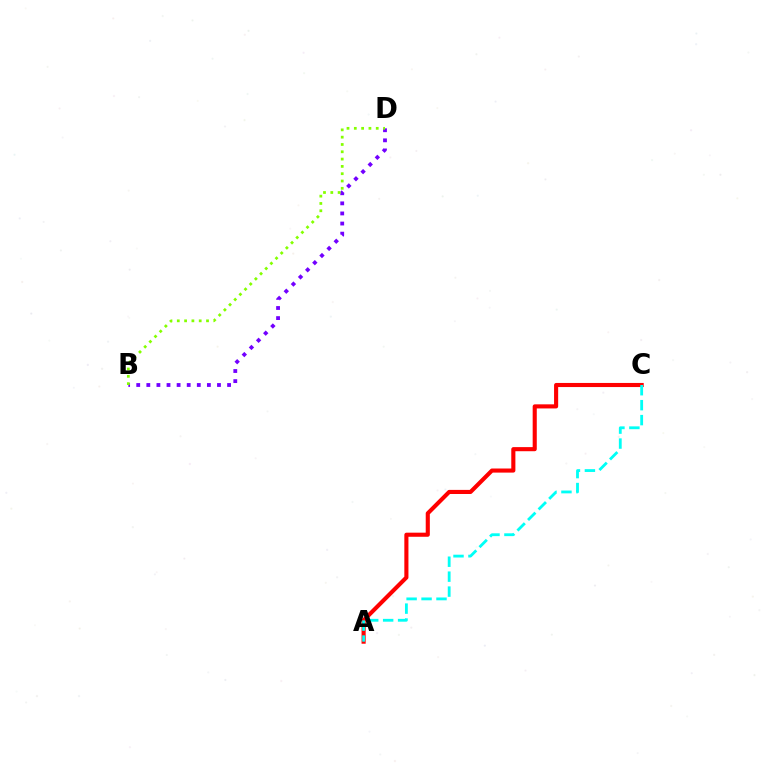{('A', 'C'): [{'color': '#ff0000', 'line_style': 'solid', 'thickness': 2.95}, {'color': '#00fff6', 'line_style': 'dashed', 'thickness': 2.03}], ('B', 'D'): [{'color': '#7200ff', 'line_style': 'dotted', 'thickness': 2.74}, {'color': '#84ff00', 'line_style': 'dotted', 'thickness': 1.99}]}